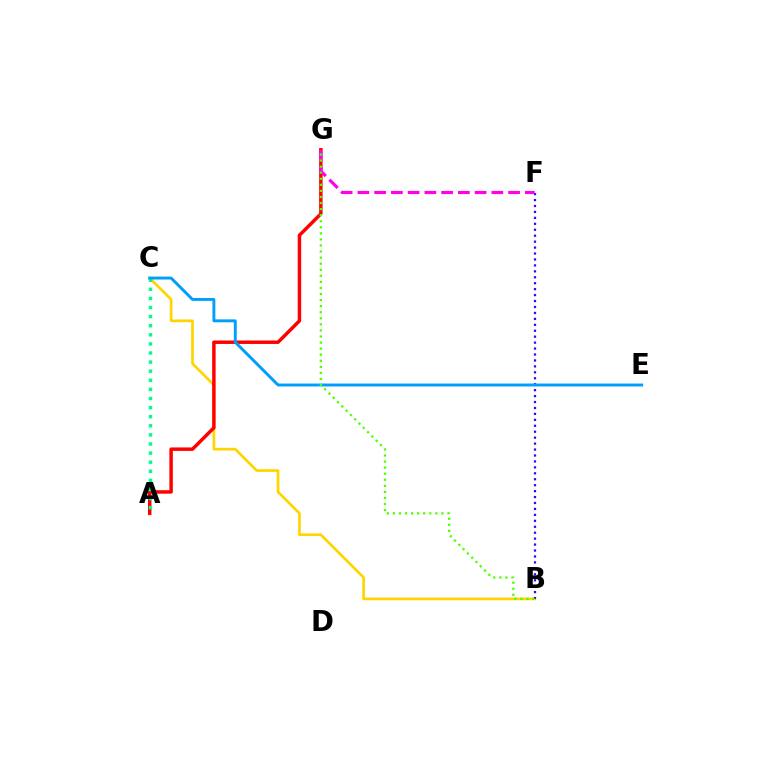{('B', 'C'): [{'color': '#ffd500', 'line_style': 'solid', 'thickness': 1.93}], ('A', 'G'): [{'color': '#ff0000', 'line_style': 'solid', 'thickness': 2.49}], ('B', 'F'): [{'color': '#3700ff', 'line_style': 'dotted', 'thickness': 1.61}], ('A', 'C'): [{'color': '#00ff86', 'line_style': 'dotted', 'thickness': 2.47}], ('C', 'E'): [{'color': '#009eff', 'line_style': 'solid', 'thickness': 2.1}], ('F', 'G'): [{'color': '#ff00ed', 'line_style': 'dashed', 'thickness': 2.27}], ('B', 'G'): [{'color': '#4fff00', 'line_style': 'dotted', 'thickness': 1.65}]}